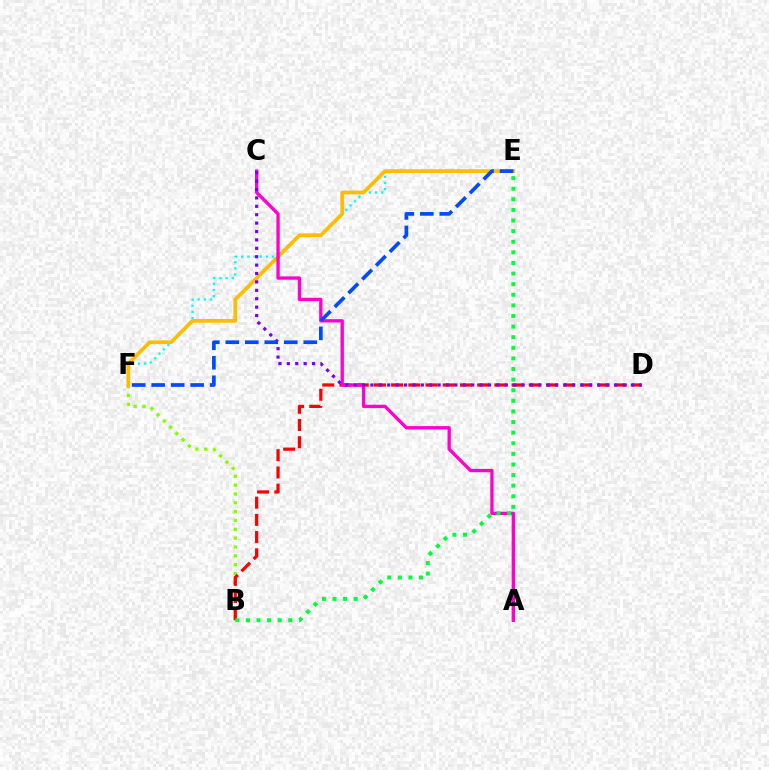{('B', 'F'): [{'color': '#84ff00', 'line_style': 'dotted', 'thickness': 2.4}], ('E', 'F'): [{'color': '#00fff6', 'line_style': 'dotted', 'thickness': 1.68}, {'color': '#ffbd00', 'line_style': 'solid', 'thickness': 2.68}, {'color': '#004bff', 'line_style': 'dashed', 'thickness': 2.65}], ('B', 'D'): [{'color': '#ff0000', 'line_style': 'dashed', 'thickness': 2.34}], ('A', 'C'): [{'color': '#ff00cf', 'line_style': 'solid', 'thickness': 2.4}], ('C', 'D'): [{'color': '#7200ff', 'line_style': 'dotted', 'thickness': 2.28}], ('B', 'E'): [{'color': '#00ff39', 'line_style': 'dotted', 'thickness': 2.88}]}